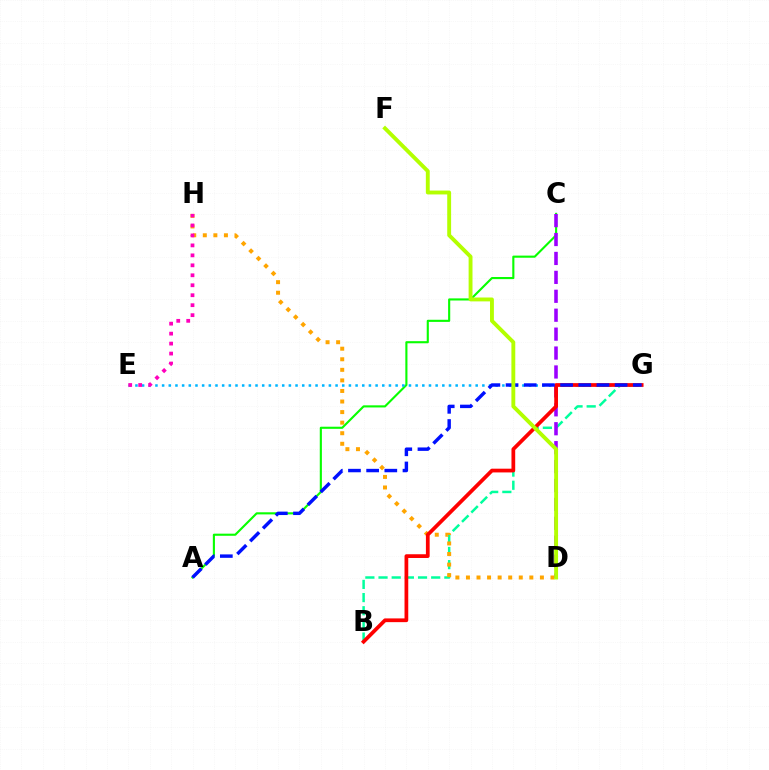{('B', 'G'): [{'color': '#00ff9d', 'line_style': 'dashed', 'thickness': 1.79}, {'color': '#ff0000', 'line_style': 'solid', 'thickness': 2.69}], ('A', 'C'): [{'color': '#08ff00', 'line_style': 'solid', 'thickness': 1.53}], ('D', 'H'): [{'color': '#ffa500', 'line_style': 'dotted', 'thickness': 2.87}], ('E', 'G'): [{'color': '#00b5ff', 'line_style': 'dotted', 'thickness': 1.81}], ('C', 'D'): [{'color': '#9b00ff', 'line_style': 'dashed', 'thickness': 2.57}], ('E', 'H'): [{'color': '#ff00bd', 'line_style': 'dotted', 'thickness': 2.71}], ('A', 'G'): [{'color': '#0010ff', 'line_style': 'dashed', 'thickness': 2.47}], ('D', 'F'): [{'color': '#b3ff00', 'line_style': 'solid', 'thickness': 2.79}]}